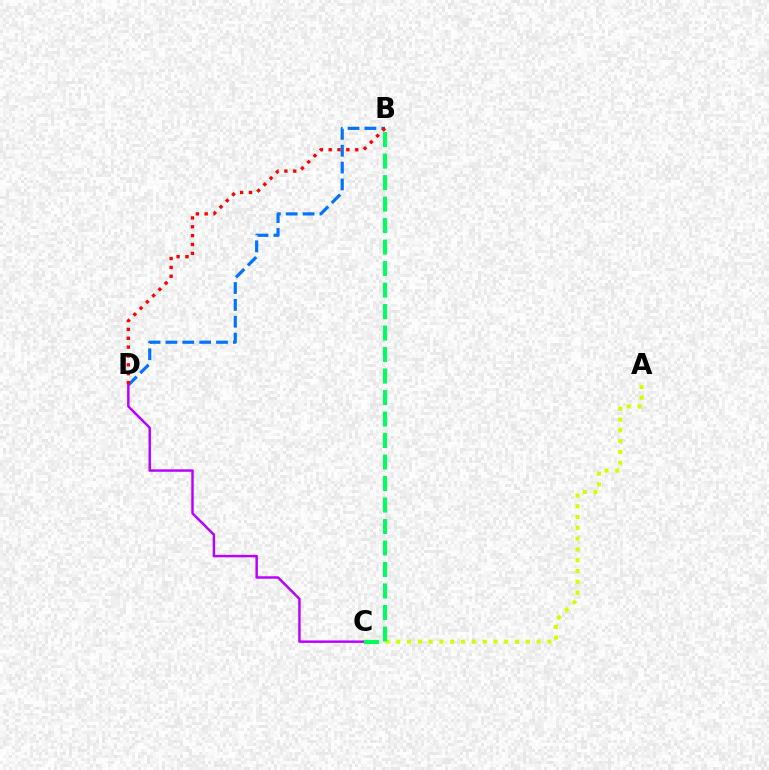{('B', 'D'): [{'color': '#0074ff', 'line_style': 'dashed', 'thickness': 2.29}, {'color': '#ff0000', 'line_style': 'dotted', 'thickness': 2.41}], ('A', 'C'): [{'color': '#d1ff00', 'line_style': 'dotted', 'thickness': 2.93}], ('C', 'D'): [{'color': '#b900ff', 'line_style': 'solid', 'thickness': 1.77}], ('B', 'C'): [{'color': '#00ff5c', 'line_style': 'dashed', 'thickness': 2.92}]}